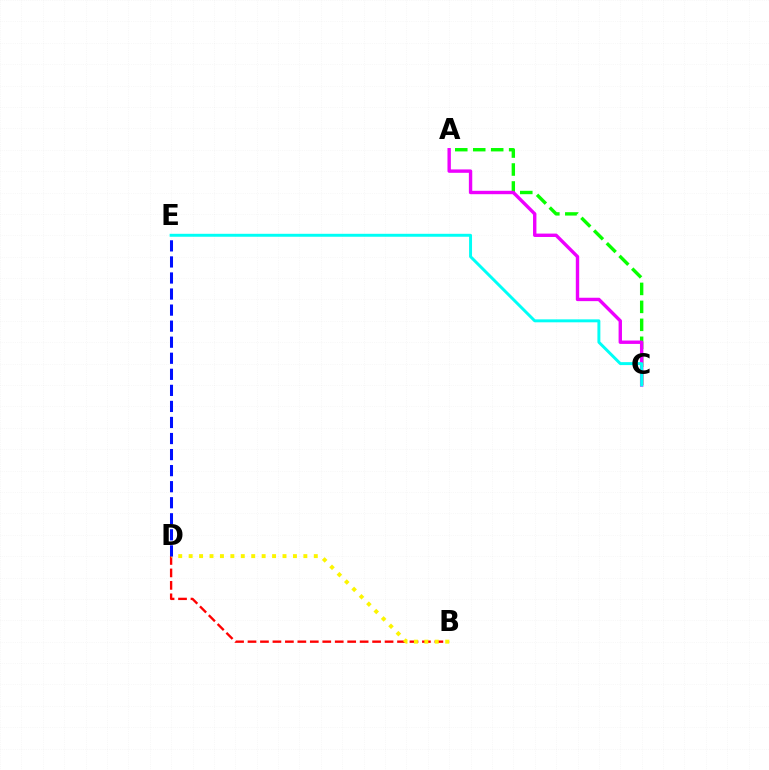{('A', 'C'): [{'color': '#08ff00', 'line_style': 'dashed', 'thickness': 2.44}, {'color': '#ee00ff', 'line_style': 'solid', 'thickness': 2.44}], ('B', 'D'): [{'color': '#ff0000', 'line_style': 'dashed', 'thickness': 1.69}, {'color': '#fcf500', 'line_style': 'dotted', 'thickness': 2.83}], ('C', 'E'): [{'color': '#00fff6', 'line_style': 'solid', 'thickness': 2.13}], ('D', 'E'): [{'color': '#0010ff', 'line_style': 'dashed', 'thickness': 2.18}]}